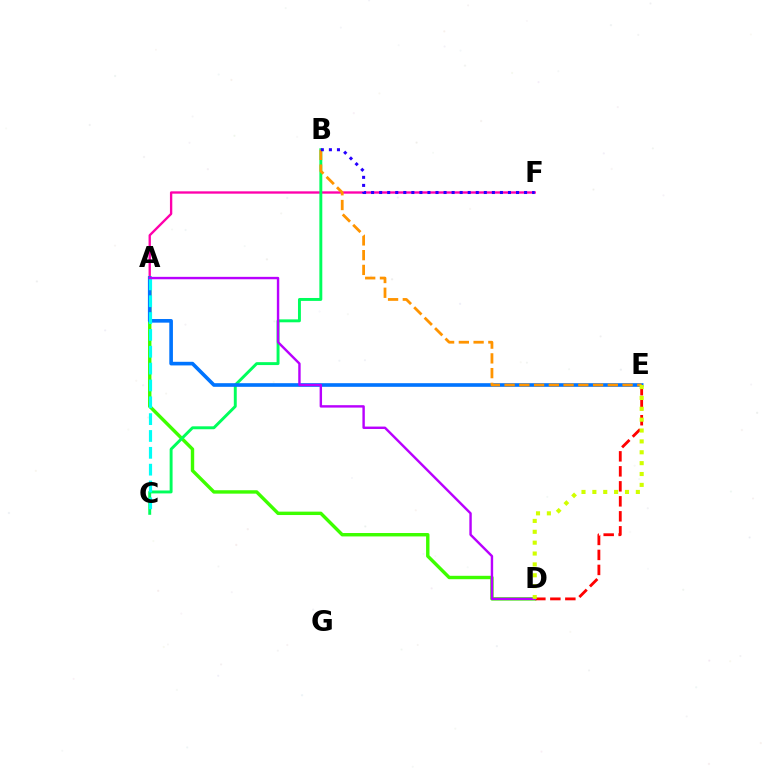{('A', 'D'): [{'color': '#3dff00', 'line_style': 'solid', 'thickness': 2.45}, {'color': '#b900ff', 'line_style': 'solid', 'thickness': 1.74}], ('A', 'F'): [{'color': '#ff00ac', 'line_style': 'solid', 'thickness': 1.69}], ('B', 'C'): [{'color': '#00ff5c', 'line_style': 'solid', 'thickness': 2.1}], ('A', 'E'): [{'color': '#0074ff', 'line_style': 'solid', 'thickness': 2.61}], ('D', 'E'): [{'color': '#ff0000', 'line_style': 'dashed', 'thickness': 2.04}, {'color': '#d1ff00', 'line_style': 'dotted', 'thickness': 2.95}], ('B', 'E'): [{'color': '#ff9400', 'line_style': 'dashed', 'thickness': 2.0}], ('A', 'C'): [{'color': '#00fff6', 'line_style': 'dashed', 'thickness': 2.29}], ('B', 'F'): [{'color': '#2500ff', 'line_style': 'dotted', 'thickness': 2.19}]}